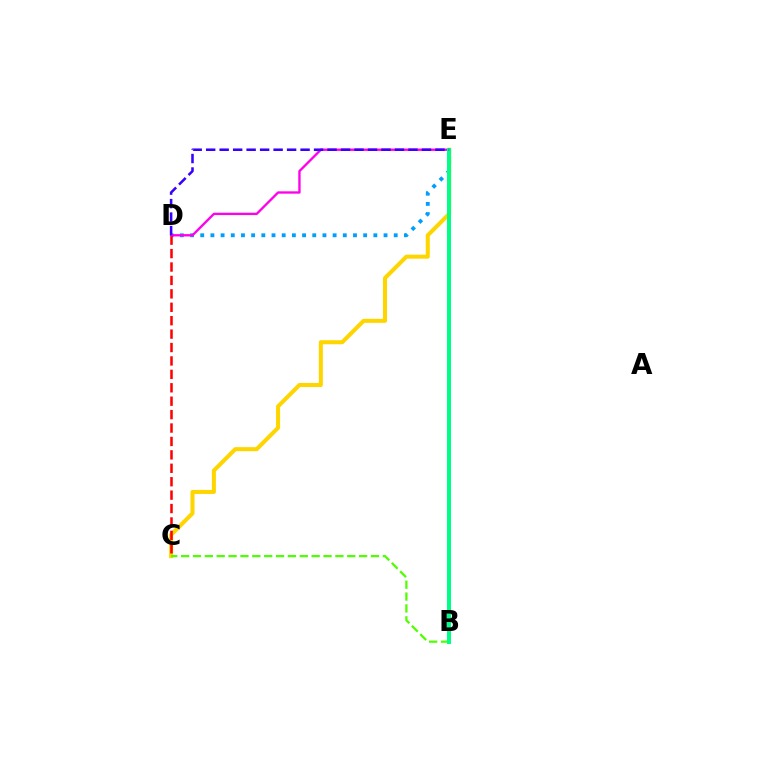{('C', 'E'): [{'color': '#ffd500', 'line_style': 'solid', 'thickness': 2.91}], ('D', 'E'): [{'color': '#009eff', 'line_style': 'dotted', 'thickness': 2.77}, {'color': '#ff00ed', 'line_style': 'solid', 'thickness': 1.69}, {'color': '#3700ff', 'line_style': 'dashed', 'thickness': 1.83}], ('C', 'D'): [{'color': '#ff0000', 'line_style': 'dashed', 'thickness': 1.82}], ('B', 'C'): [{'color': '#4fff00', 'line_style': 'dashed', 'thickness': 1.61}], ('B', 'E'): [{'color': '#00ff86', 'line_style': 'solid', 'thickness': 2.88}]}